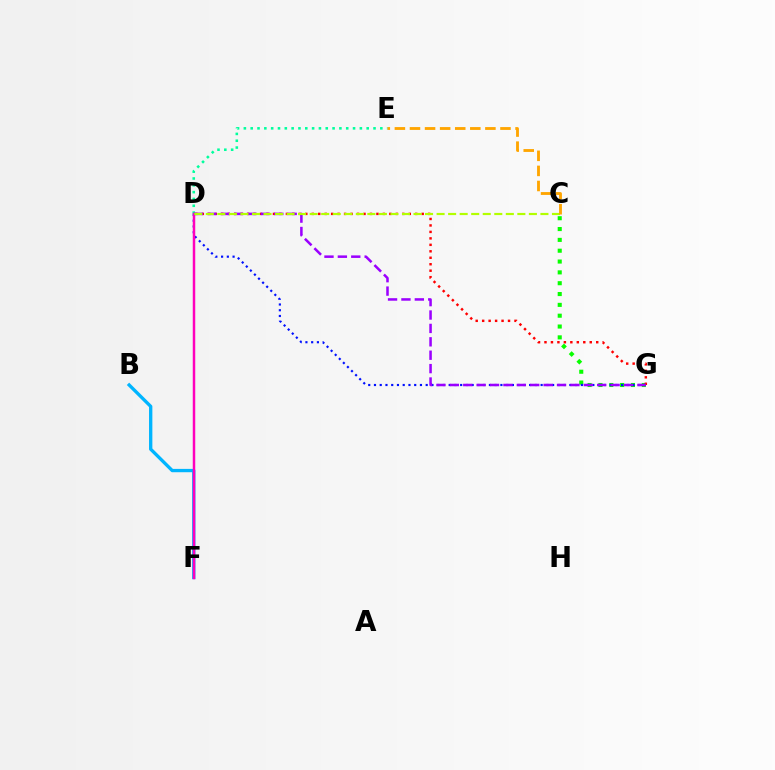{('C', 'G'): [{'color': '#08ff00', 'line_style': 'dotted', 'thickness': 2.94}], ('D', 'G'): [{'color': '#0010ff', 'line_style': 'dotted', 'thickness': 1.56}, {'color': '#ff0000', 'line_style': 'dotted', 'thickness': 1.76}, {'color': '#9b00ff', 'line_style': 'dashed', 'thickness': 1.82}], ('D', 'E'): [{'color': '#00ff9d', 'line_style': 'dotted', 'thickness': 1.85}], ('B', 'F'): [{'color': '#00b5ff', 'line_style': 'solid', 'thickness': 2.4}], ('D', 'F'): [{'color': '#ff00bd', 'line_style': 'solid', 'thickness': 1.78}], ('C', 'D'): [{'color': '#b3ff00', 'line_style': 'dashed', 'thickness': 1.57}], ('C', 'E'): [{'color': '#ffa500', 'line_style': 'dashed', 'thickness': 2.05}]}